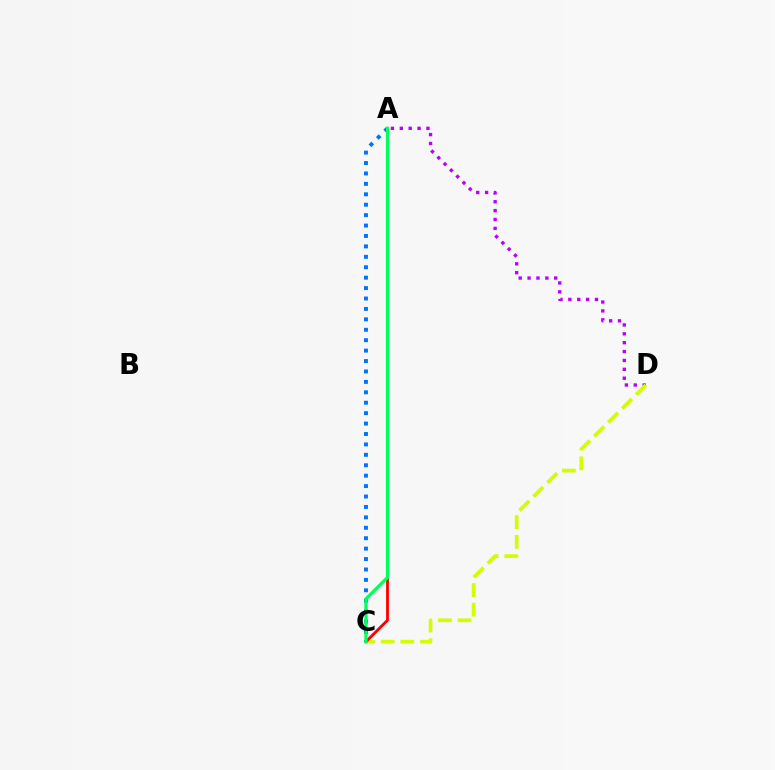{('A', 'D'): [{'color': '#b900ff', 'line_style': 'dotted', 'thickness': 2.41}], ('C', 'D'): [{'color': '#d1ff00', 'line_style': 'dashed', 'thickness': 2.67}], ('A', 'C'): [{'color': '#ff0000', 'line_style': 'solid', 'thickness': 2.04}, {'color': '#0074ff', 'line_style': 'dotted', 'thickness': 2.83}, {'color': '#00ff5c', 'line_style': 'solid', 'thickness': 2.31}]}